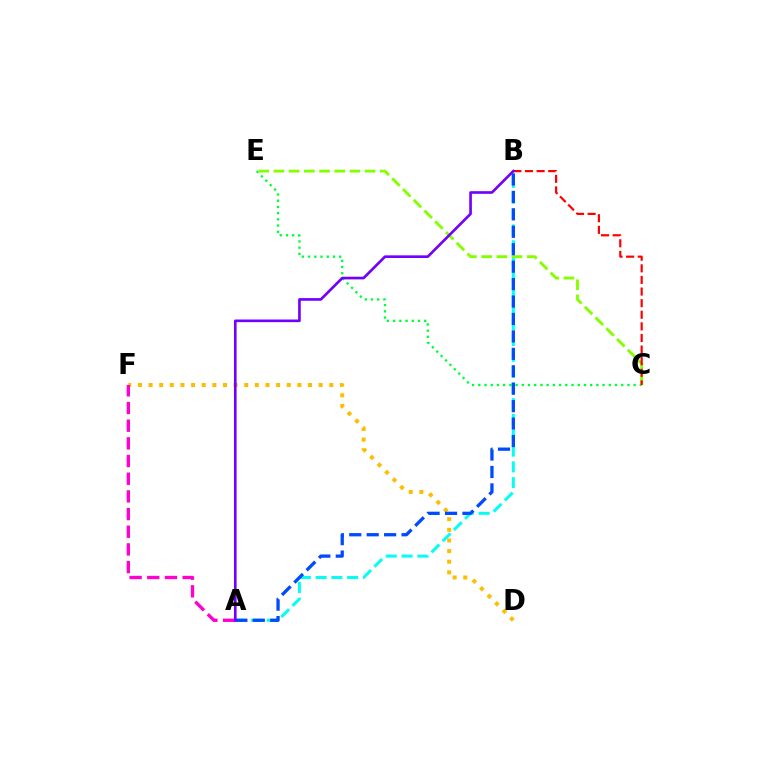{('D', 'F'): [{'color': '#ffbd00', 'line_style': 'dotted', 'thickness': 2.89}], ('C', 'E'): [{'color': '#00ff39', 'line_style': 'dotted', 'thickness': 1.69}, {'color': '#84ff00', 'line_style': 'dashed', 'thickness': 2.06}], ('A', 'B'): [{'color': '#00fff6', 'line_style': 'dashed', 'thickness': 2.15}, {'color': '#004bff', 'line_style': 'dashed', 'thickness': 2.37}, {'color': '#7200ff', 'line_style': 'solid', 'thickness': 1.91}], ('A', 'F'): [{'color': '#ff00cf', 'line_style': 'dashed', 'thickness': 2.4}], ('B', 'C'): [{'color': '#ff0000', 'line_style': 'dashed', 'thickness': 1.58}]}